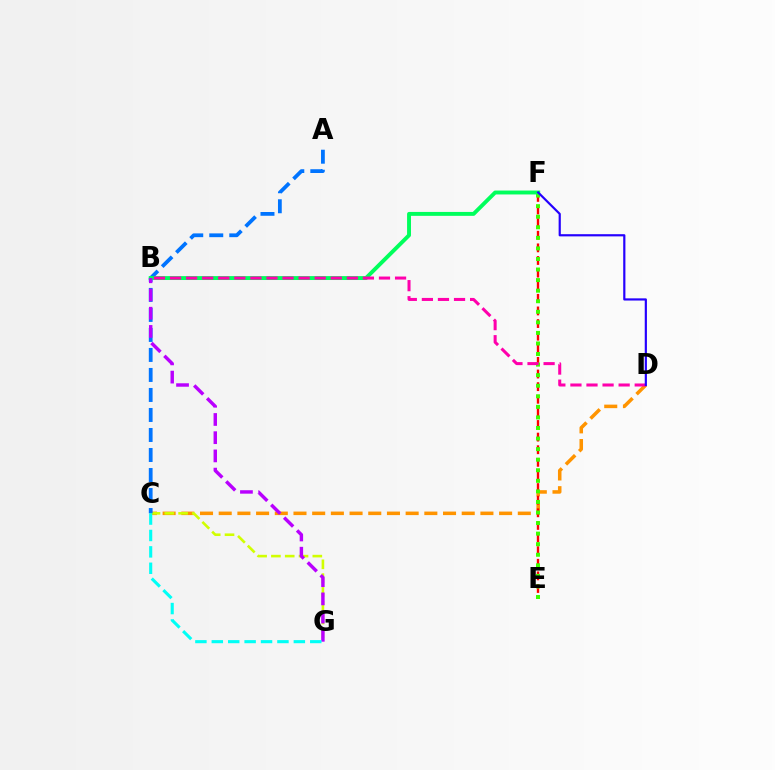{('C', 'D'): [{'color': '#ff9400', 'line_style': 'dashed', 'thickness': 2.54}], ('C', 'G'): [{'color': '#d1ff00', 'line_style': 'dashed', 'thickness': 1.88}, {'color': '#00fff6', 'line_style': 'dashed', 'thickness': 2.23}], ('E', 'F'): [{'color': '#ff0000', 'line_style': 'dashed', 'thickness': 1.71}, {'color': '#3dff00', 'line_style': 'dotted', 'thickness': 2.87}], ('A', 'C'): [{'color': '#0074ff', 'line_style': 'dashed', 'thickness': 2.72}], ('B', 'F'): [{'color': '#00ff5c', 'line_style': 'solid', 'thickness': 2.82}], ('B', 'D'): [{'color': '#ff00ac', 'line_style': 'dashed', 'thickness': 2.18}], ('B', 'G'): [{'color': '#b900ff', 'line_style': 'dashed', 'thickness': 2.47}], ('D', 'F'): [{'color': '#2500ff', 'line_style': 'solid', 'thickness': 1.58}]}